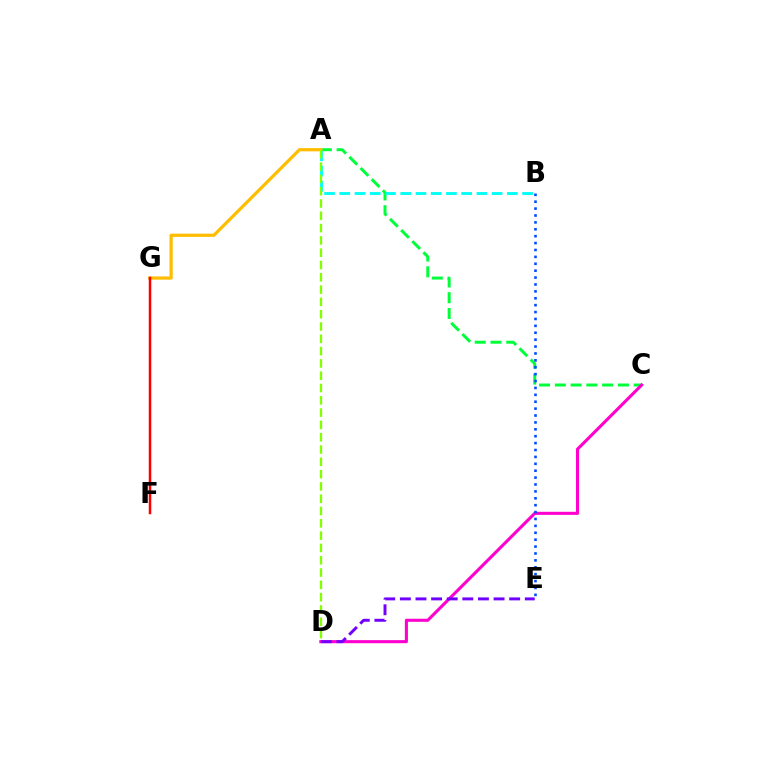{('A', 'C'): [{'color': '#00ff39', 'line_style': 'dashed', 'thickness': 2.14}], ('C', 'D'): [{'color': '#ff00cf', 'line_style': 'solid', 'thickness': 2.21}], ('D', 'E'): [{'color': '#7200ff', 'line_style': 'dashed', 'thickness': 2.12}], ('A', 'B'): [{'color': '#00fff6', 'line_style': 'dashed', 'thickness': 2.07}], ('A', 'G'): [{'color': '#ffbd00', 'line_style': 'solid', 'thickness': 2.33}], ('F', 'G'): [{'color': '#ff0000', 'line_style': 'solid', 'thickness': 1.8}], ('A', 'D'): [{'color': '#84ff00', 'line_style': 'dashed', 'thickness': 1.67}], ('B', 'E'): [{'color': '#004bff', 'line_style': 'dotted', 'thickness': 1.87}]}